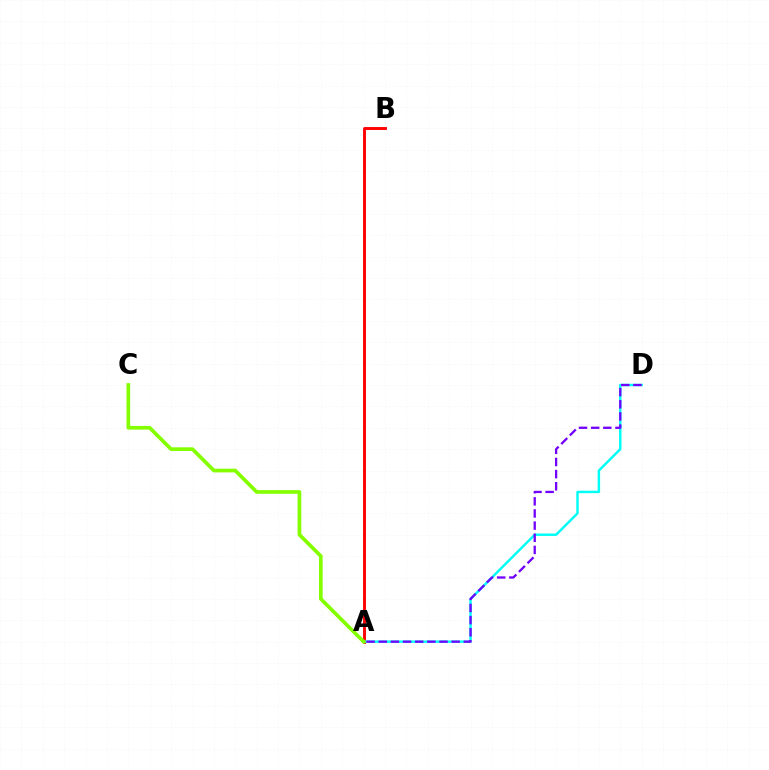{('A', 'B'): [{'color': '#ff0000', 'line_style': 'solid', 'thickness': 2.08}], ('A', 'D'): [{'color': '#00fff6', 'line_style': 'solid', 'thickness': 1.76}, {'color': '#7200ff', 'line_style': 'dashed', 'thickness': 1.65}], ('A', 'C'): [{'color': '#84ff00', 'line_style': 'solid', 'thickness': 2.66}]}